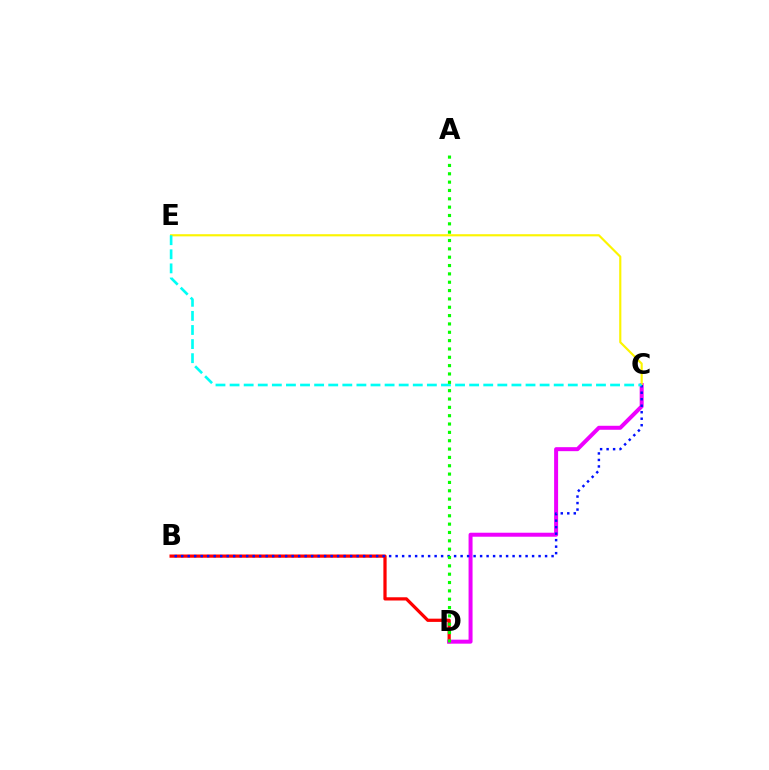{('B', 'D'): [{'color': '#ff0000', 'line_style': 'solid', 'thickness': 2.33}], ('C', 'D'): [{'color': '#ee00ff', 'line_style': 'solid', 'thickness': 2.87}], ('C', 'E'): [{'color': '#fcf500', 'line_style': 'solid', 'thickness': 1.55}, {'color': '#00fff6', 'line_style': 'dashed', 'thickness': 1.91}], ('B', 'C'): [{'color': '#0010ff', 'line_style': 'dotted', 'thickness': 1.77}], ('A', 'D'): [{'color': '#08ff00', 'line_style': 'dotted', 'thickness': 2.27}]}